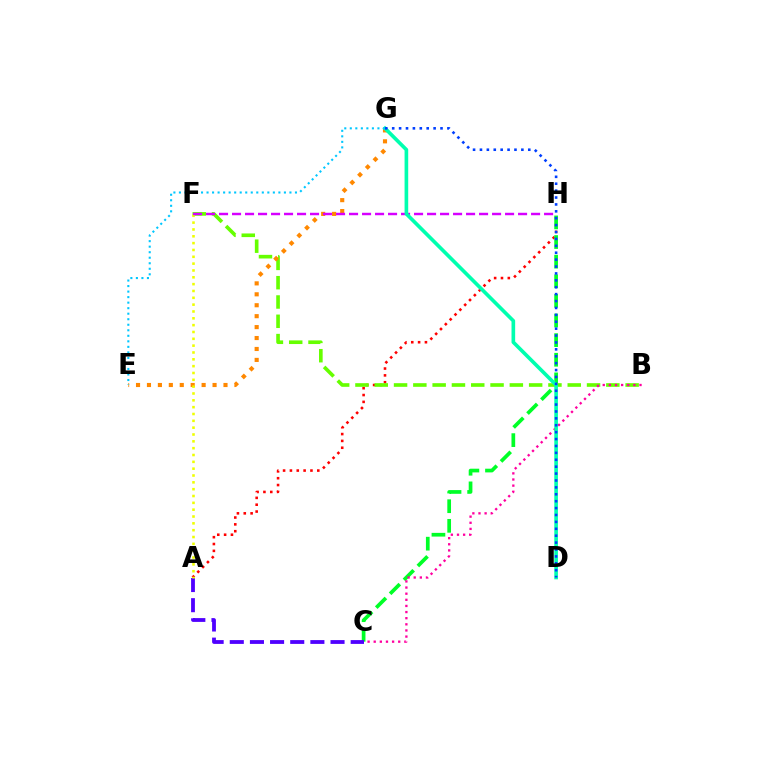{('A', 'H'): [{'color': '#ff0000', 'line_style': 'dotted', 'thickness': 1.86}], ('C', 'H'): [{'color': '#00ff27', 'line_style': 'dashed', 'thickness': 2.67}], ('B', 'F'): [{'color': '#66ff00', 'line_style': 'dashed', 'thickness': 2.62}], ('A', 'C'): [{'color': '#4f00ff', 'line_style': 'dashed', 'thickness': 2.74}], ('E', 'G'): [{'color': '#ff8800', 'line_style': 'dotted', 'thickness': 2.97}, {'color': '#00c7ff', 'line_style': 'dotted', 'thickness': 1.5}], ('A', 'F'): [{'color': '#eeff00', 'line_style': 'dotted', 'thickness': 1.86}], ('B', 'C'): [{'color': '#ff00a0', 'line_style': 'dotted', 'thickness': 1.66}], ('F', 'H'): [{'color': '#d600ff', 'line_style': 'dashed', 'thickness': 1.77}], ('D', 'G'): [{'color': '#00ffaf', 'line_style': 'solid', 'thickness': 2.62}, {'color': '#003fff', 'line_style': 'dotted', 'thickness': 1.88}]}